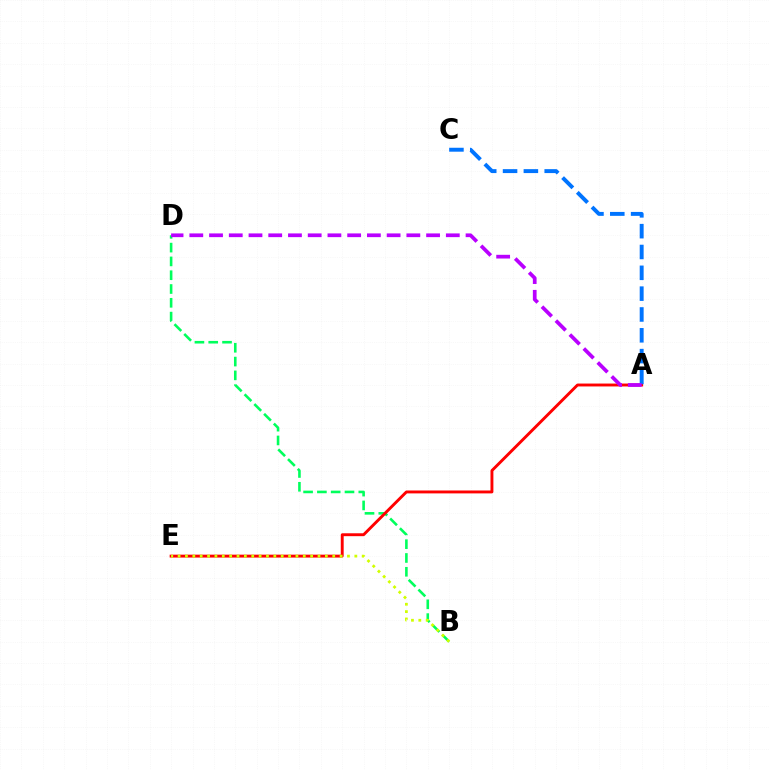{('B', 'D'): [{'color': '#00ff5c', 'line_style': 'dashed', 'thickness': 1.87}], ('A', 'E'): [{'color': '#ff0000', 'line_style': 'solid', 'thickness': 2.09}], ('A', 'C'): [{'color': '#0074ff', 'line_style': 'dashed', 'thickness': 2.83}], ('A', 'D'): [{'color': '#b900ff', 'line_style': 'dashed', 'thickness': 2.68}], ('B', 'E'): [{'color': '#d1ff00', 'line_style': 'dotted', 'thickness': 2.0}]}